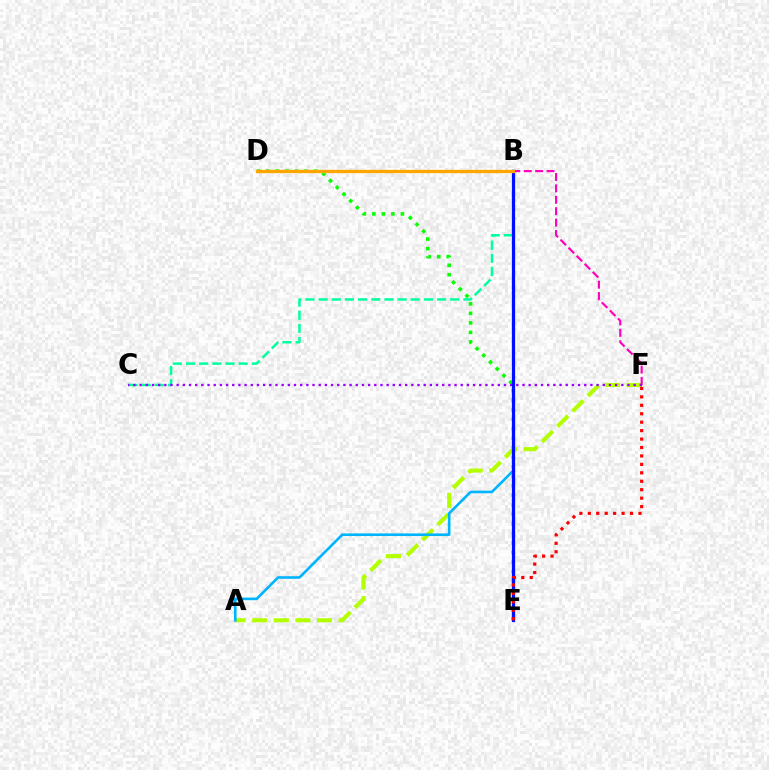{('D', 'E'): [{'color': '#08ff00', 'line_style': 'dotted', 'thickness': 2.58}], ('B', 'C'): [{'color': '#00ff9d', 'line_style': 'dashed', 'thickness': 1.79}], ('A', 'F'): [{'color': '#b3ff00', 'line_style': 'dashed', 'thickness': 2.94}], ('D', 'F'): [{'color': '#ff00bd', 'line_style': 'dashed', 'thickness': 1.55}], ('A', 'B'): [{'color': '#00b5ff', 'line_style': 'solid', 'thickness': 1.9}], ('C', 'F'): [{'color': '#9b00ff', 'line_style': 'dotted', 'thickness': 1.68}], ('B', 'E'): [{'color': '#0010ff', 'line_style': 'solid', 'thickness': 2.34}], ('E', 'F'): [{'color': '#ff0000', 'line_style': 'dotted', 'thickness': 2.29}], ('B', 'D'): [{'color': '#ffa500', 'line_style': 'solid', 'thickness': 2.39}]}